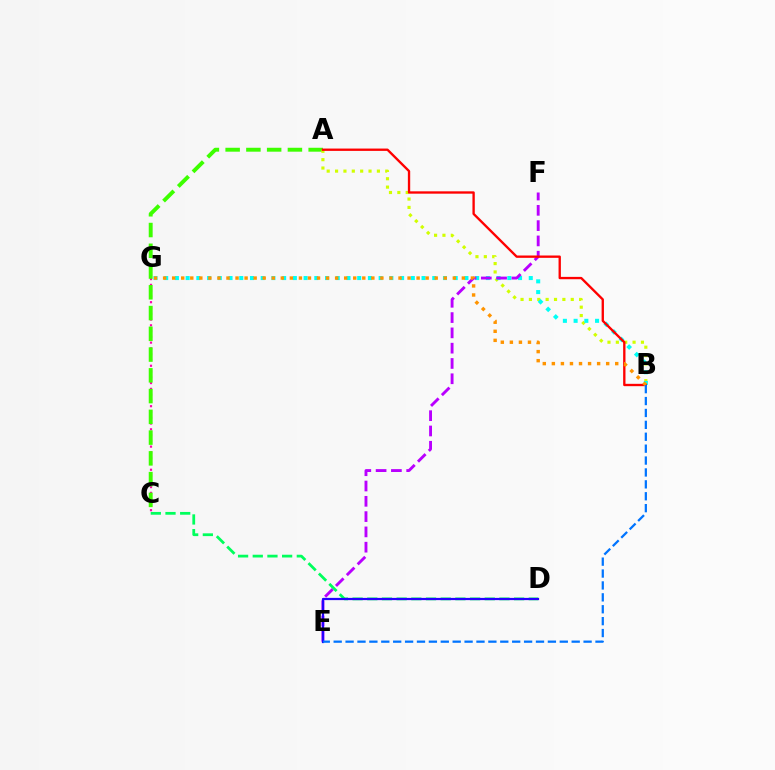{('C', 'G'): [{'color': '#ff00ac', 'line_style': 'dotted', 'thickness': 1.57}], ('A', 'C'): [{'color': '#3dff00', 'line_style': 'dashed', 'thickness': 2.82}], ('A', 'B'): [{'color': '#d1ff00', 'line_style': 'dotted', 'thickness': 2.27}, {'color': '#ff0000', 'line_style': 'solid', 'thickness': 1.69}], ('B', 'G'): [{'color': '#00fff6', 'line_style': 'dotted', 'thickness': 2.91}, {'color': '#ff9400', 'line_style': 'dotted', 'thickness': 2.46}], ('C', 'D'): [{'color': '#00ff5c', 'line_style': 'dashed', 'thickness': 1.99}], ('E', 'F'): [{'color': '#b900ff', 'line_style': 'dashed', 'thickness': 2.08}], ('D', 'E'): [{'color': '#2500ff', 'line_style': 'solid', 'thickness': 1.61}], ('B', 'E'): [{'color': '#0074ff', 'line_style': 'dashed', 'thickness': 1.62}]}